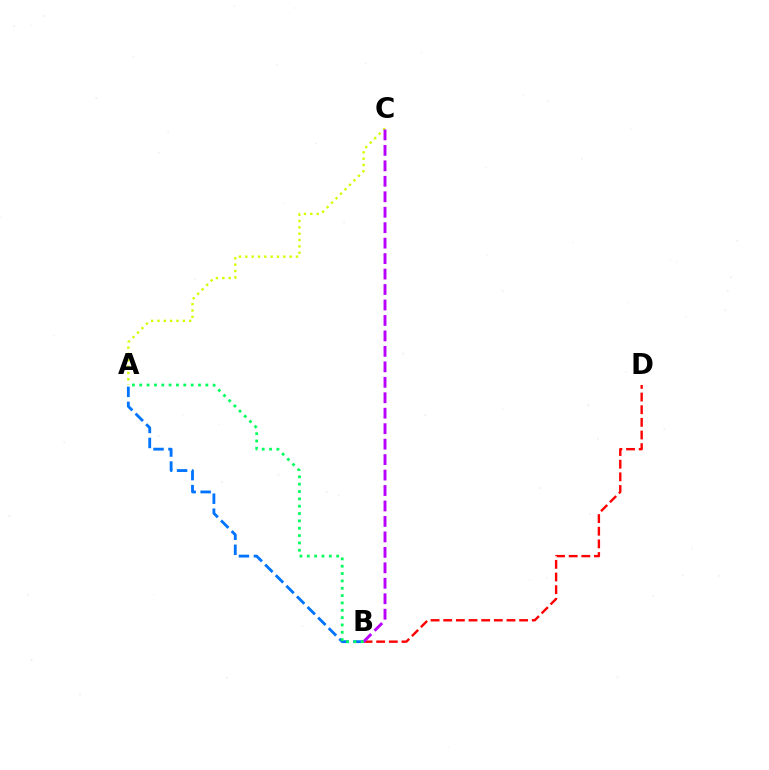{('B', 'D'): [{'color': '#ff0000', 'line_style': 'dashed', 'thickness': 1.72}], ('A', 'B'): [{'color': '#0074ff', 'line_style': 'dashed', 'thickness': 2.04}, {'color': '#00ff5c', 'line_style': 'dotted', 'thickness': 1.99}], ('A', 'C'): [{'color': '#d1ff00', 'line_style': 'dotted', 'thickness': 1.72}], ('B', 'C'): [{'color': '#b900ff', 'line_style': 'dashed', 'thickness': 2.1}]}